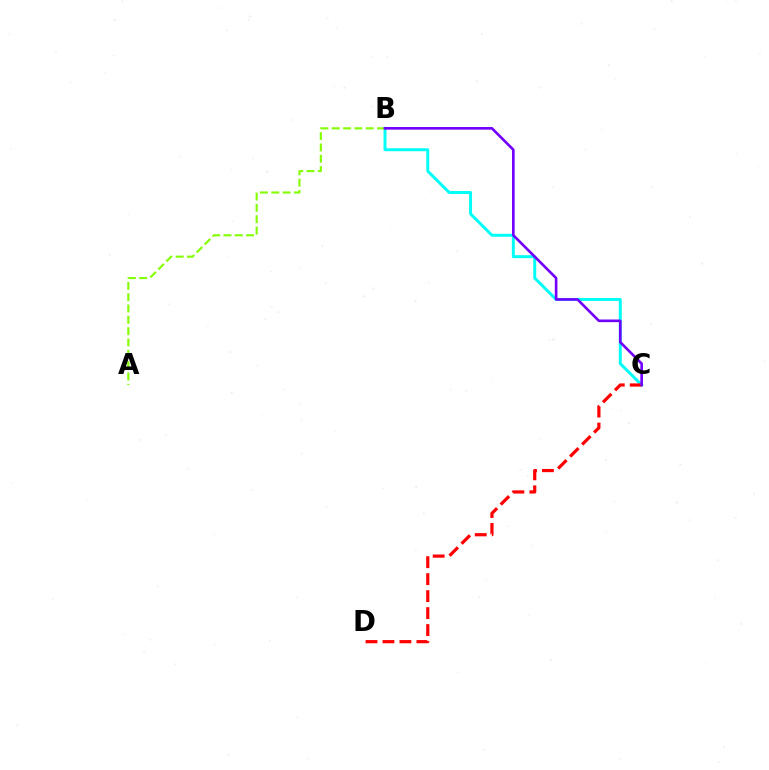{('B', 'C'): [{'color': '#00fff6', 'line_style': 'solid', 'thickness': 2.13}, {'color': '#7200ff', 'line_style': 'solid', 'thickness': 1.9}], ('A', 'B'): [{'color': '#84ff00', 'line_style': 'dashed', 'thickness': 1.54}], ('C', 'D'): [{'color': '#ff0000', 'line_style': 'dashed', 'thickness': 2.31}]}